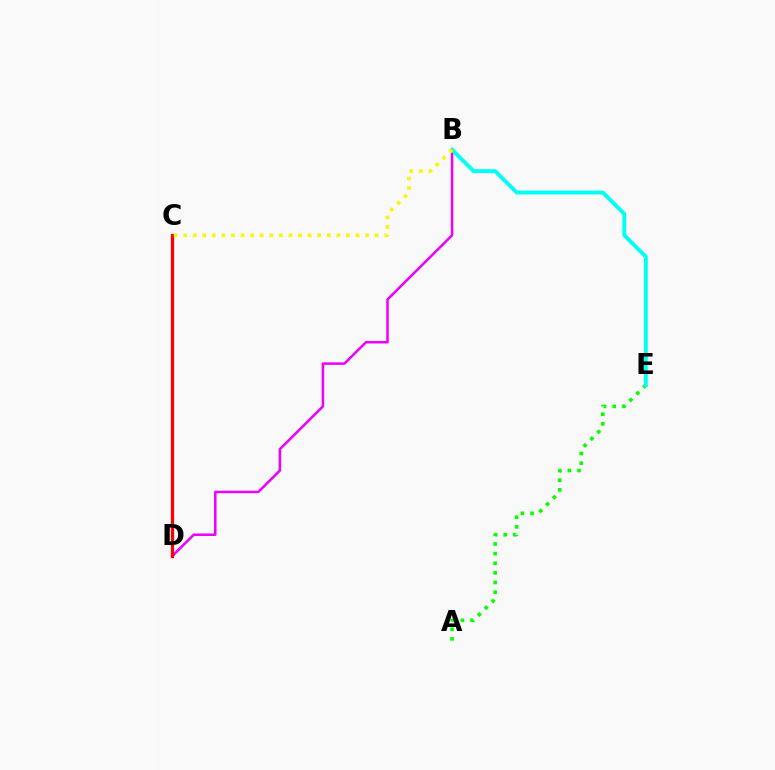{('C', 'D'): [{'color': '#0010ff', 'line_style': 'solid', 'thickness': 1.85}, {'color': '#ff0000', 'line_style': 'solid', 'thickness': 2.31}], ('B', 'D'): [{'color': '#ee00ff', 'line_style': 'solid', 'thickness': 1.82}], ('A', 'E'): [{'color': '#08ff00', 'line_style': 'dotted', 'thickness': 2.62}], ('B', 'E'): [{'color': '#00fff6', 'line_style': 'solid', 'thickness': 2.8}], ('B', 'C'): [{'color': '#fcf500', 'line_style': 'dotted', 'thickness': 2.6}]}